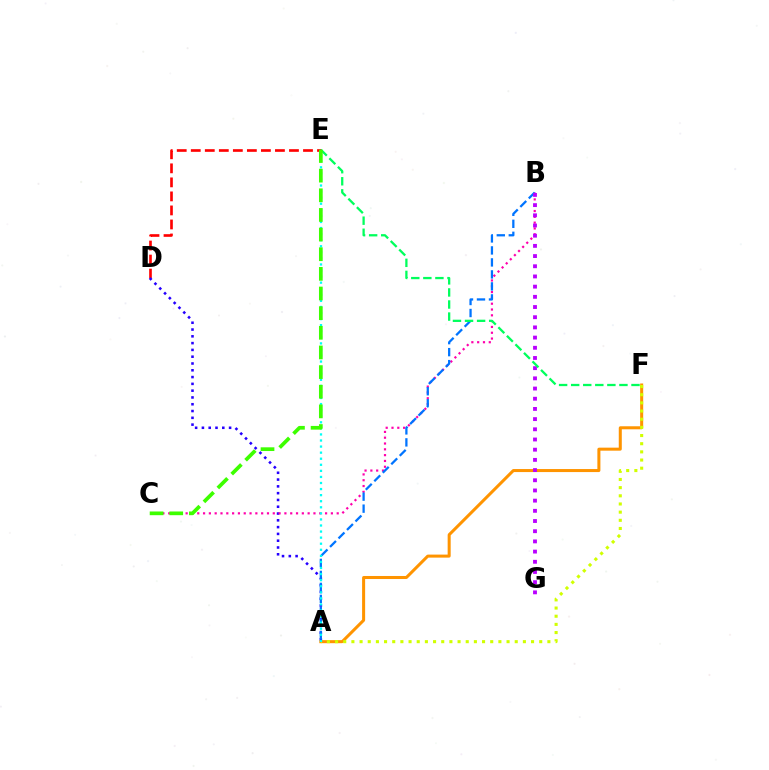{('D', 'E'): [{'color': '#ff0000', 'line_style': 'dashed', 'thickness': 1.91}], ('A', 'D'): [{'color': '#2500ff', 'line_style': 'dotted', 'thickness': 1.85}], ('A', 'F'): [{'color': '#ff9400', 'line_style': 'solid', 'thickness': 2.18}, {'color': '#d1ff00', 'line_style': 'dotted', 'thickness': 2.22}], ('B', 'C'): [{'color': '#ff00ac', 'line_style': 'dotted', 'thickness': 1.58}], ('A', 'B'): [{'color': '#0074ff', 'line_style': 'dashed', 'thickness': 1.63}], ('B', 'G'): [{'color': '#b900ff', 'line_style': 'dotted', 'thickness': 2.77}], ('A', 'E'): [{'color': '#00fff6', 'line_style': 'dotted', 'thickness': 1.65}], ('E', 'F'): [{'color': '#00ff5c', 'line_style': 'dashed', 'thickness': 1.64}], ('C', 'E'): [{'color': '#3dff00', 'line_style': 'dashed', 'thickness': 2.67}]}